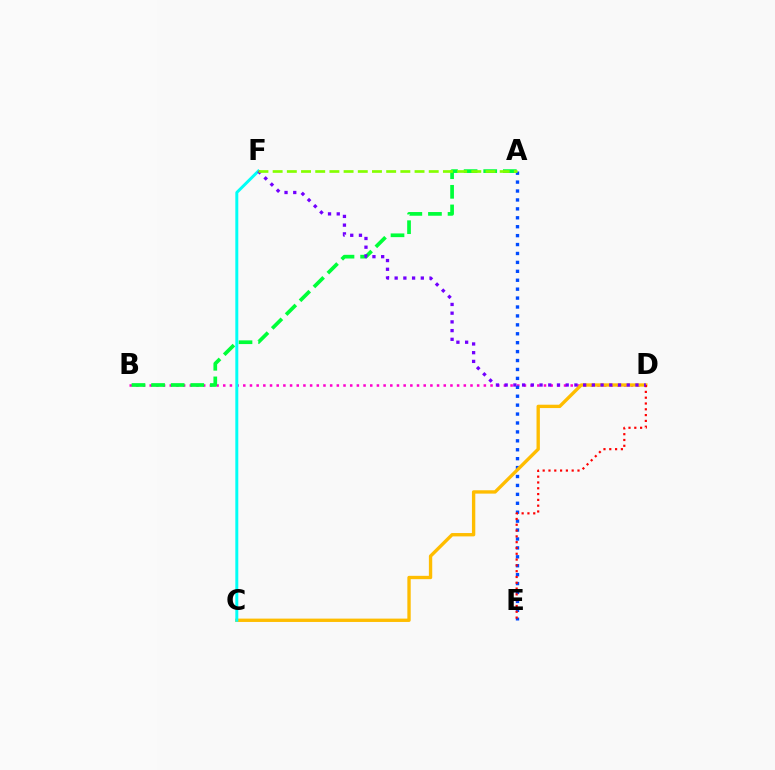{('B', 'D'): [{'color': '#ff00cf', 'line_style': 'dotted', 'thickness': 1.82}], ('A', 'E'): [{'color': '#004bff', 'line_style': 'dotted', 'thickness': 2.42}], ('C', 'D'): [{'color': '#ffbd00', 'line_style': 'solid', 'thickness': 2.41}], ('D', 'E'): [{'color': '#ff0000', 'line_style': 'dotted', 'thickness': 1.58}], ('A', 'B'): [{'color': '#00ff39', 'line_style': 'dashed', 'thickness': 2.66}], ('C', 'F'): [{'color': '#00fff6', 'line_style': 'solid', 'thickness': 2.13}], ('D', 'F'): [{'color': '#7200ff', 'line_style': 'dotted', 'thickness': 2.37}], ('A', 'F'): [{'color': '#84ff00', 'line_style': 'dashed', 'thickness': 1.93}]}